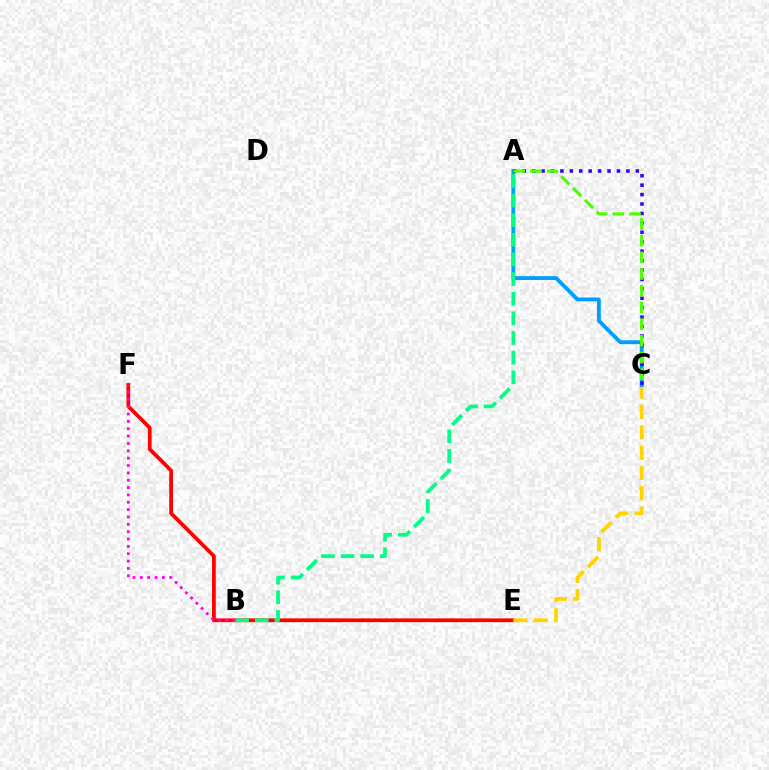{('E', 'F'): [{'color': '#ff0000', 'line_style': 'solid', 'thickness': 2.7}], ('C', 'E'): [{'color': '#ffd500', 'line_style': 'dashed', 'thickness': 2.76}], ('A', 'C'): [{'color': '#009eff', 'line_style': 'solid', 'thickness': 2.77}, {'color': '#3700ff', 'line_style': 'dotted', 'thickness': 2.56}, {'color': '#4fff00', 'line_style': 'dashed', 'thickness': 2.27}], ('A', 'B'): [{'color': '#00ff86', 'line_style': 'dashed', 'thickness': 2.67}], ('B', 'F'): [{'color': '#ff00ed', 'line_style': 'dotted', 'thickness': 2.0}]}